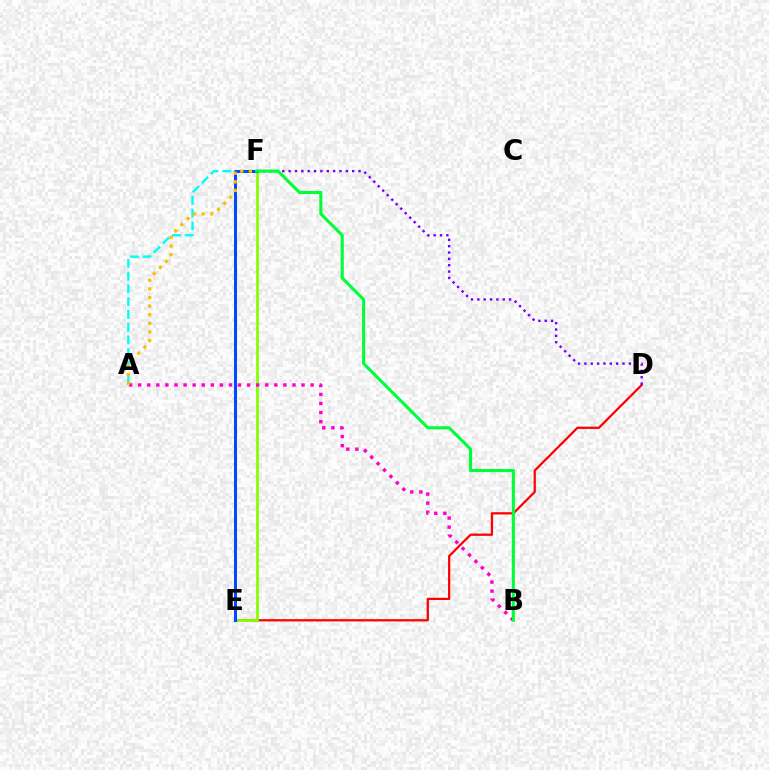{('D', 'E'): [{'color': '#ff0000', 'line_style': 'solid', 'thickness': 1.62}], ('E', 'F'): [{'color': '#84ff00', 'line_style': 'solid', 'thickness': 1.96}, {'color': '#004bff', 'line_style': 'solid', 'thickness': 2.17}], ('A', 'F'): [{'color': '#00fff6', 'line_style': 'dashed', 'thickness': 1.73}, {'color': '#ffbd00', 'line_style': 'dotted', 'thickness': 2.34}], ('A', 'B'): [{'color': '#ff00cf', 'line_style': 'dotted', 'thickness': 2.47}], ('D', 'F'): [{'color': '#7200ff', 'line_style': 'dotted', 'thickness': 1.73}], ('B', 'F'): [{'color': '#00ff39', 'line_style': 'solid', 'thickness': 2.23}]}